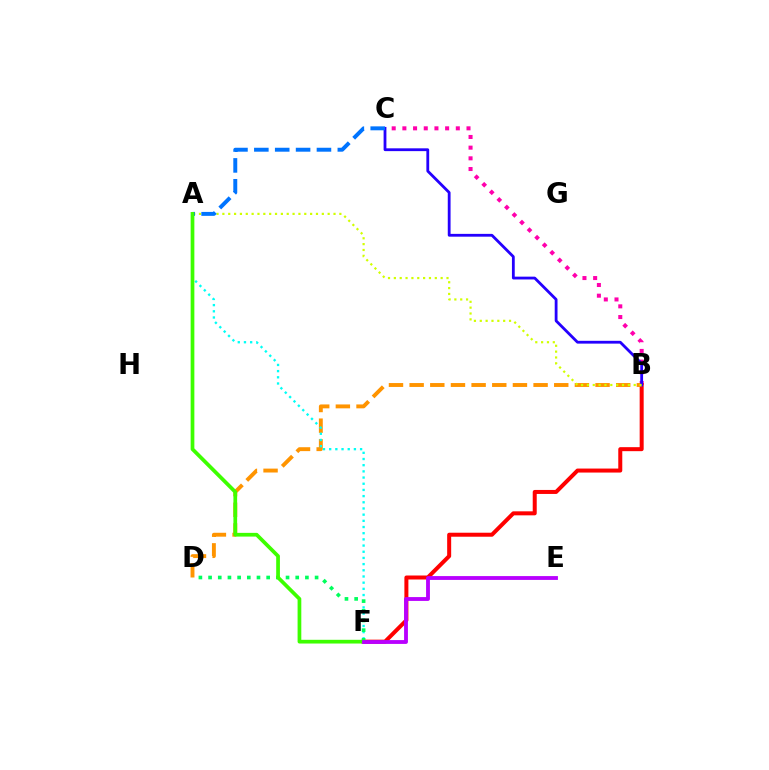{('B', 'C'): [{'color': '#ff00ac', 'line_style': 'dotted', 'thickness': 2.9}, {'color': '#2500ff', 'line_style': 'solid', 'thickness': 2.02}], ('B', 'F'): [{'color': '#ff0000', 'line_style': 'solid', 'thickness': 2.88}], ('B', 'D'): [{'color': '#ff9400', 'line_style': 'dashed', 'thickness': 2.81}], ('A', 'F'): [{'color': '#00fff6', 'line_style': 'dotted', 'thickness': 1.68}, {'color': '#3dff00', 'line_style': 'solid', 'thickness': 2.68}], ('D', 'F'): [{'color': '#00ff5c', 'line_style': 'dotted', 'thickness': 2.63}], ('A', 'B'): [{'color': '#d1ff00', 'line_style': 'dotted', 'thickness': 1.59}], ('A', 'C'): [{'color': '#0074ff', 'line_style': 'dashed', 'thickness': 2.84}], ('E', 'F'): [{'color': '#b900ff', 'line_style': 'solid', 'thickness': 2.76}]}